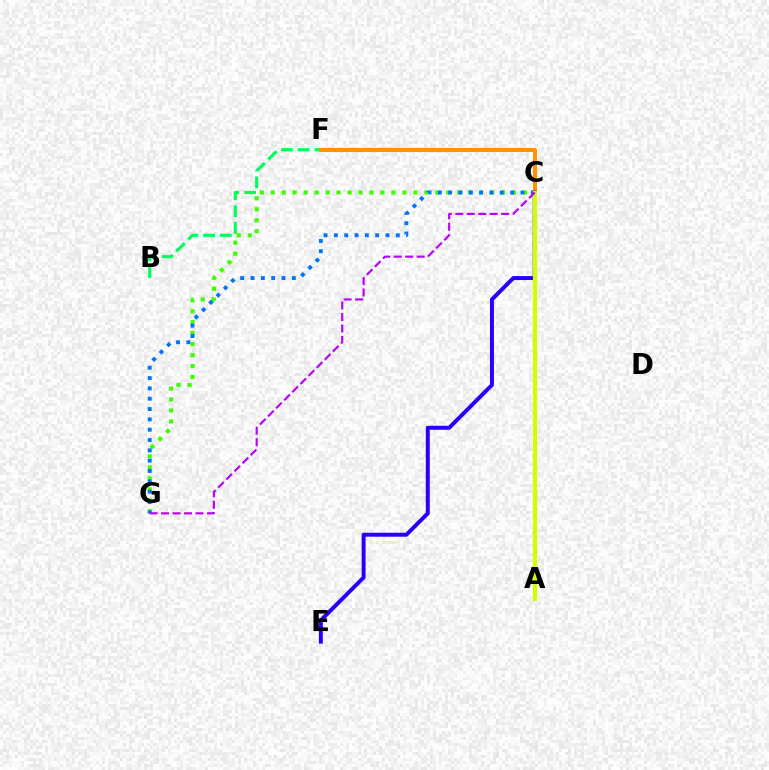{('A', 'C'): [{'color': '#ff00ac', 'line_style': 'dotted', 'thickness': 1.96}, {'color': '#ff0000', 'line_style': 'solid', 'thickness': 1.86}, {'color': '#d1ff00', 'line_style': 'solid', 'thickness': 2.99}], ('C', 'F'): [{'color': '#00fff6', 'line_style': 'dotted', 'thickness': 2.58}, {'color': '#ff9400', 'line_style': 'solid', 'thickness': 2.89}], ('C', 'G'): [{'color': '#3dff00', 'line_style': 'dotted', 'thickness': 2.98}, {'color': '#0074ff', 'line_style': 'dotted', 'thickness': 2.81}, {'color': '#b900ff', 'line_style': 'dashed', 'thickness': 1.56}], ('B', 'F'): [{'color': '#00ff5c', 'line_style': 'dashed', 'thickness': 2.28}], ('C', 'E'): [{'color': '#2500ff', 'line_style': 'solid', 'thickness': 2.85}]}